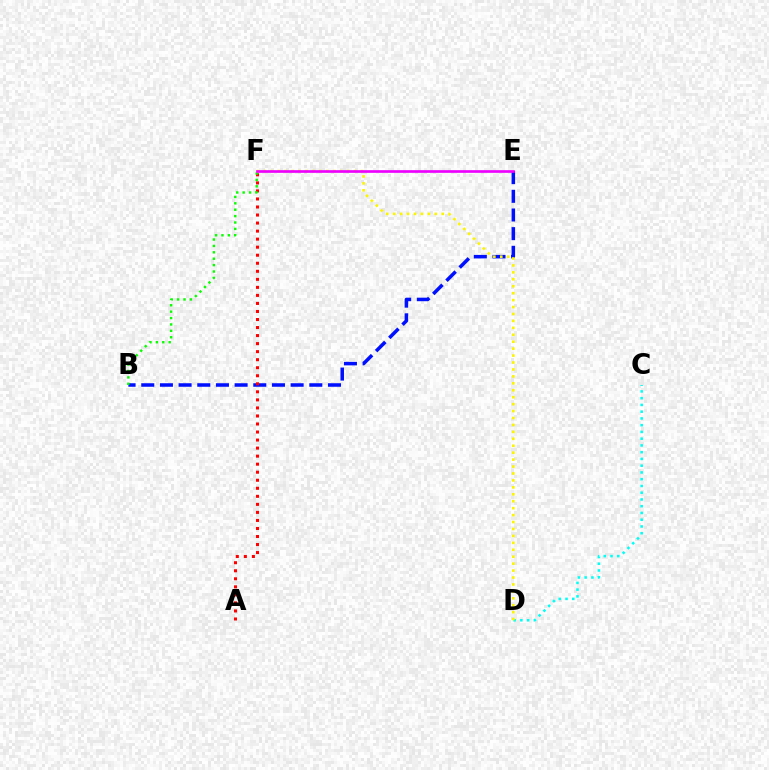{('B', 'E'): [{'color': '#0010ff', 'line_style': 'dashed', 'thickness': 2.54}], ('A', 'F'): [{'color': '#ff0000', 'line_style': 'dotted', 'thickness': 2.18}], ('C', 'D'): [{'color': '#00fff6', 'line_style': 'dotted', 'thickness': 1.83}], ('B', 'F'): [{'color': '#08ff00', 'line_style': 'dotted', 'thickness': 1.74}], ('D', 'F'): [{'color': '#fcf500', 'line_style': 'dotted', 'thickness': 1.88}], ('E', 'F'): [{'color': '#ee00ff', 'line_style': 'solid', 'thickness': 1.92}]}